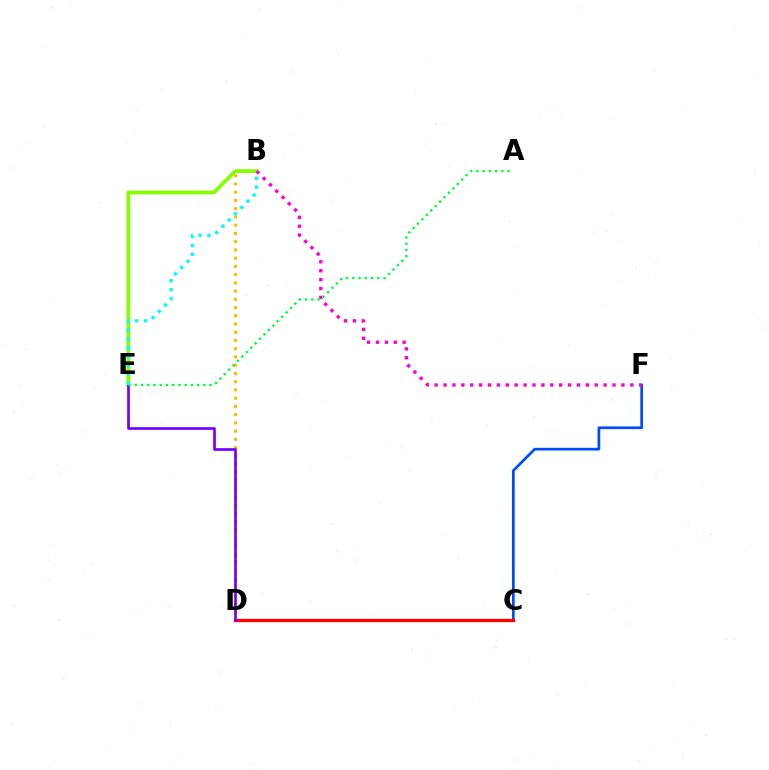{('C', 'F'): [{'color': '#004bff', 'line_style': 'solid', 'thickness': 1.96}], ('B', 'D'): [{'color': '#ffbd00', 'line_style': 'dotted', 'thickness': 2.24}], ('C', 'D'): [{'color': '#ff0000', 'line_style': 'solid', 'thickness': 2.39}], ('B', 'E'): [{'color': '#84ff00', 'line_style': 'solid', 'thickness': 2.72}, {'color': '#00fff6', 'line_style': 'dotted', 'thickness': 2.41}], ('D', 'E'): [{'color': '#7200ff', 'line_style': 'solid', 'thickness': 1.93}], ('B', 'F'): [{'color': '#ff00cf', 'line_style': 'dotted', 'thickness': 2.42}], ('A', 'E'): [{'color': '#00ff39', 'line_style': 'dotted', 'thickness': 1.69}]}